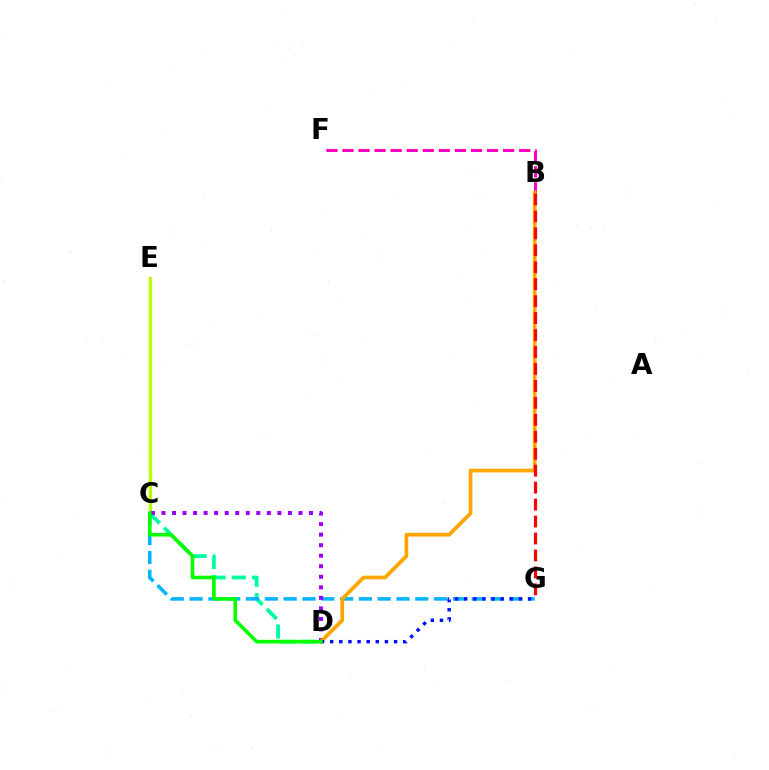{('C', 'E'): [{'color': '#b3ff00', 'line_style': 'solid', 'thickness': 2.37}], ('C', 'D'): [{'color': '#00ff9d', 'line_style': 'dashed', 'thickness': 2.74}, {'color': '#9b00ff', 'line_style': 'dotted', 'thickness': 2.86}, {'color': '#08ff00', 'line_style': 'solid', 'thickness': 2.61}], ('B', 'F'): [{'color': '#ff00bd', 'line_style': 'dashed', 'thickness': 2.18}], ('C', 'G'): [{'color': '#00b5ff', 'line_style': 'dashed', 'thickness': 2.56}], ('B', 'D'): [{'color': '#ffa500', 'line_style': 'solid', 'thickness': 2.69}], ('D', 'G'): [{'color': '#0010ff', 'line_style': 'dotted', 'thickness': 2.48}], ('B', 'G'): [{'color': '#ff0000', 'line_style': 'dashed', 'thickness': 2.3}]}